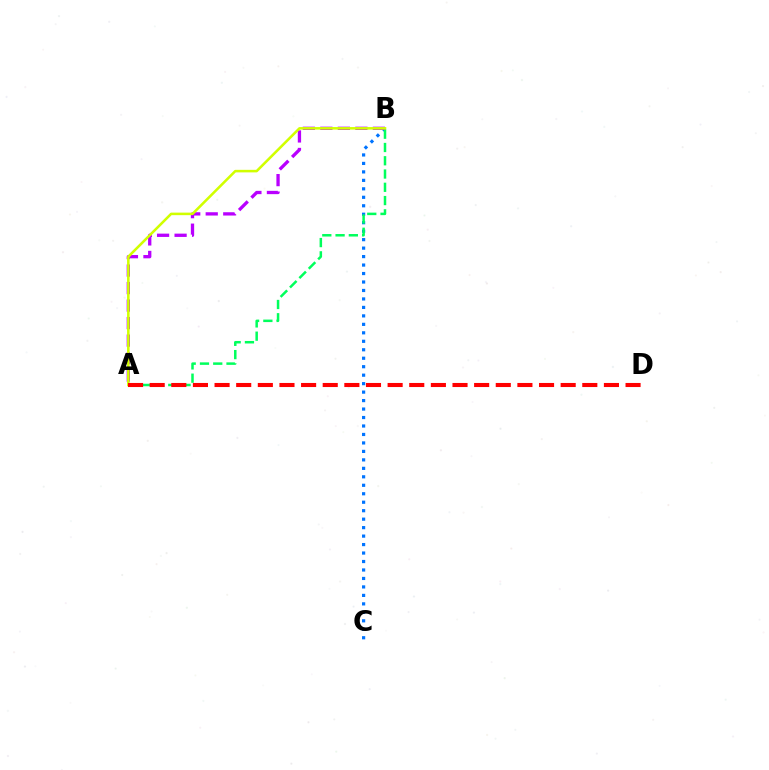{('B', 'C'): [{'color': '#0074ff', 'line_style': 'dotted', 'thickness': 2.3}], ('A', 'B'): [{'color': '#b900ff', 'line_style': 'dashed', 'thickness': 2.38}, {'color': '#00ff5c', 'line_style': 'dashed', 'thickness': 1.8}, {'color': '#d1ff00', 'line_style': 'solid', 'thickness': 1.83}], ('A', 'D'): [{'color': '#ff0000', 'line_style': 'dashed', 'thickness': 2.94}]}